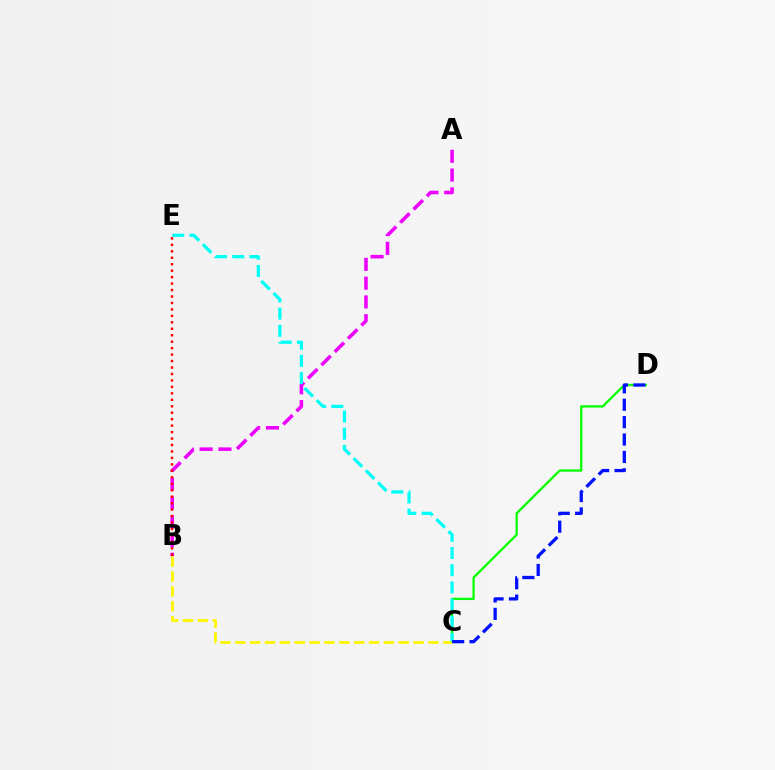{('C', 'D'): [{'color': '#08ff00', 'line_style': 'solid', 'thickness': 1.66}, {'color': '#0010ff', 'line_style': 'dashed', 'thickness': 2.36}], ('A', 'B'): [{'color': '#ee00ff', 'line_style': 'dashed', 'thickness': 2.55}], ('B', 'C'): [{'color': '#fcf500', 'line_style': 'dashed', 'thickness': 2.02}], ('B', 'E'): [{'color': '#ff0000', 'line_style': 'dotted', 'thickness': 1.75}], ('C', 'E'): [{'color': '#00fff6', 'line_style': 'dashed', 'thickness': 2.34}]}